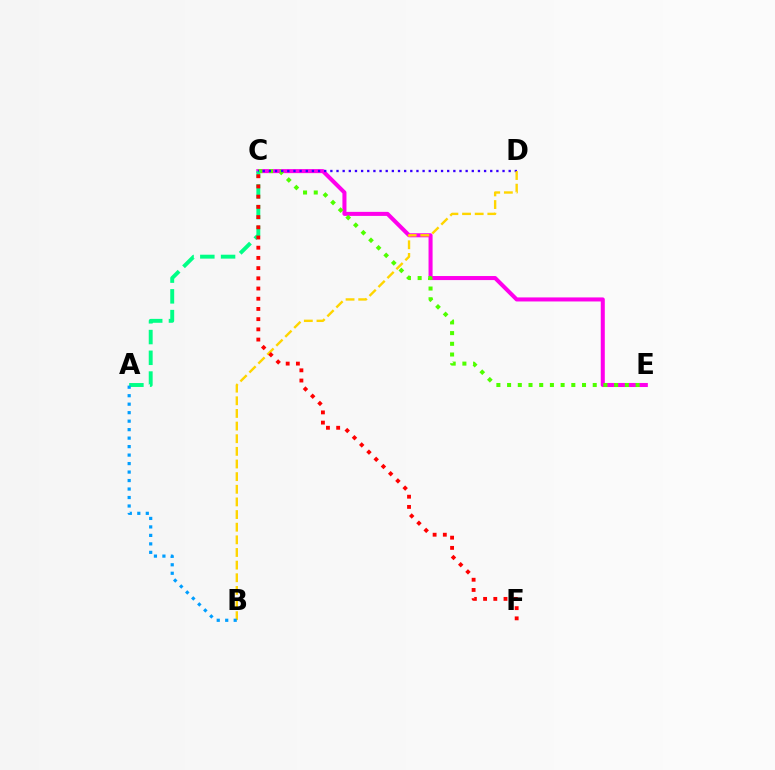{('C', 'E'): [{'color': '#ff00ed', 'line_style': 'solid', 'thickness': 2.91}, {'color': '#4fff00', 'line_style': 'dotted', 'thickness': 2.91}], ('A', 'C'): [{'color': '#00ff86', 'line_style': 'dashed', 'thickness': 2.82}], ('C', 'D'): [{'color': '#3700ff', 'line_style': 'dotted', 'thickness': 1.67}], ('B', 'D'): [{'color': '#ffd500', 'line_style': 'dashed', 'thickness': 1.72}], ('C', 'F'): [{'color': '#ff0000', 'line_style': 'dotted', 'thickness': 2.77}], ('A', 'B'): [{'color': '#009eff', 'line_style': 'dotted', 'thickness': 2.31}]}